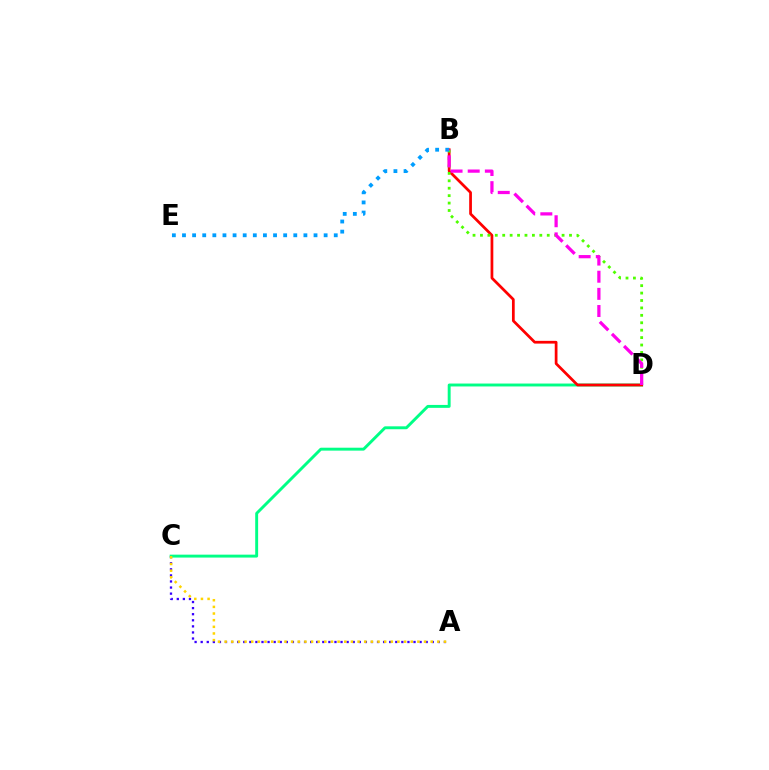{('A', 'C'): [{'color': '#3700ff', 'line_style': 'dotted', 'thickness': 1.65}, {'color': '#ffd500', 'line_style': 'dotted', 'thickness': 1.81}], ('C', 'D'): [{'color': '#00ff86', 'line_style': 'solid', 'thickness': 2.1}], ('B', 'D'): [{'color': '#ff0000', 'line_style': 'solid', 'thickness': 1.97}, {'color': '#4fff00', 'line_style': 'dotted', 'thickness': 2.02}, {'color': '#ff00ed', 'line_style': 'dashed', 'thickness': 2.33}], ('B', 'E'): [{'color': '#009eff', 'line_style': 'dotted', 'thickness': 2.75}]}